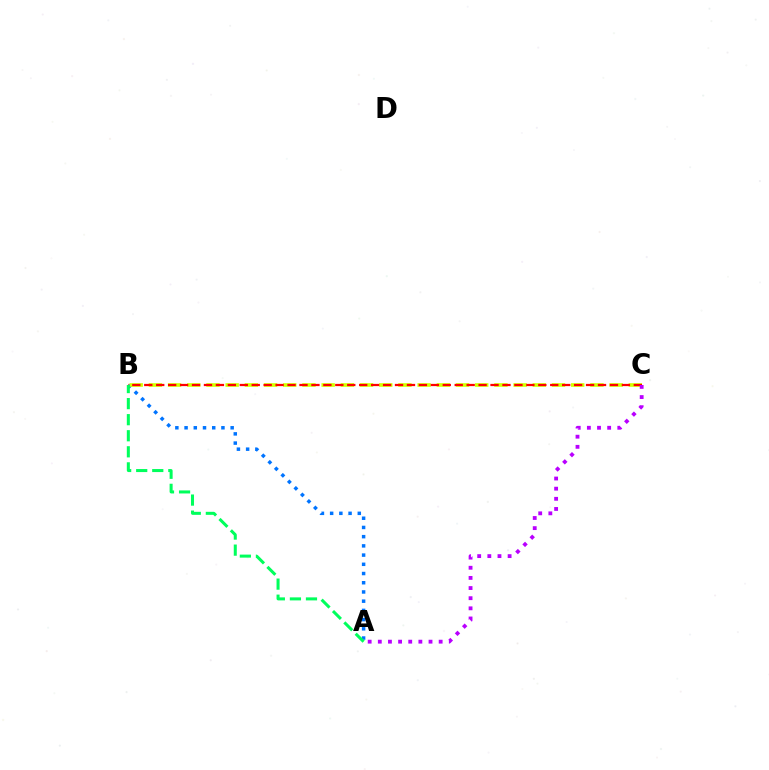{('A', 'B'): [{'color': '#0074ff', 'line_style': 'dotted', 'thickness': 2.5}, {'color': '#00ff5c', 'line_style': 'dashed', 'thickness': 2.18}], ('B', 'C'): [{'color': '#d1ff00', 'line_style': 'dashed', 'thickness': 2.61}, {'color': '#ff0000', 'line_style': 'dashed', 'thickness': 1.62}], ('A', 'C'): [{'color': '#b900ff', 'line_style': 'dotted', 'thickness': 2.76}]}